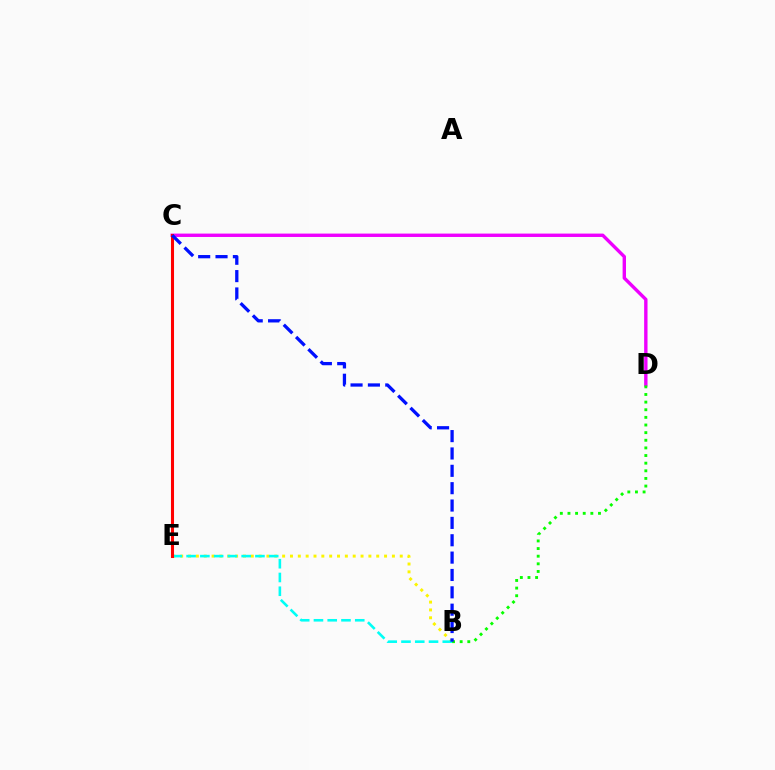{('C', 'D'): [{'color': '#ee00ff', 'line_style': 'solid', 'thickness': 2.44}], ('B', 'E'): [{'color': '#fcf500', 'line_style': 'dotted', 'thickness': 2.13}, {'color': '#00fff6', 'line_style': 'dashed', 'thickness': 1.87}], ('B', 'D'): [{'color': '#08ff00', 'line_style': 'dotted', 'thickness': 2.07}], ('C', 'E'): [{'color': '#ff0000', 'line_style': 'solid', 'thickness': 2.21}], ('B', 'C'): [{'color': '#0010ff', 'line_style': 'dashed', 'thickness': 2.36}]}